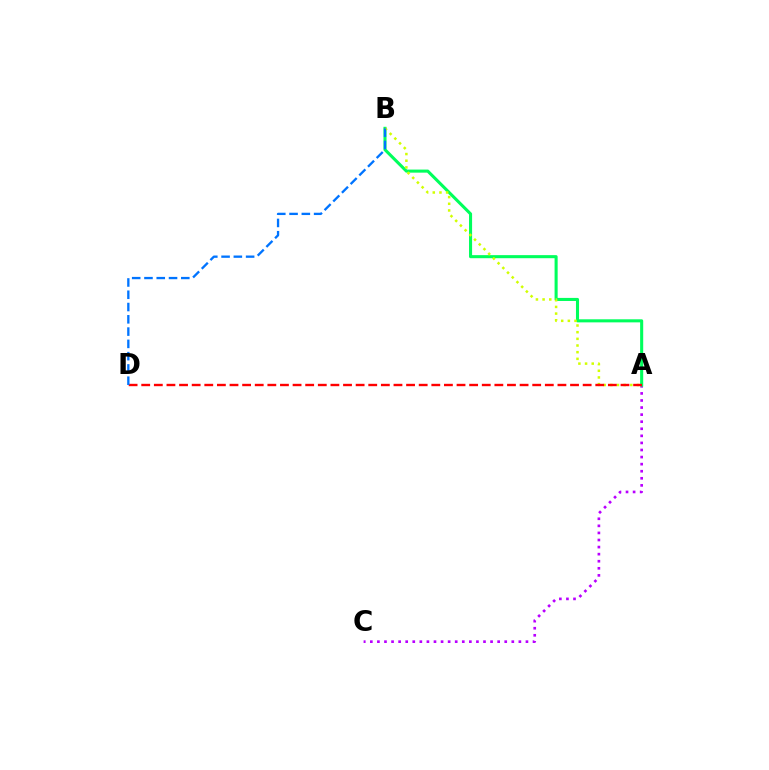{('A', 'C'): [{'color': '#b900ff', 'line_style': 'dotted', 'thickness': 1.92}], ('A', 'B'): [{'color': '#00ff5c', 'line_style': 'solid', 'thickness': 2.21}, {'color': '#d1ff00', 'line_style': 'dotted', 'thickness': 1.81}], ('A', 'D'): [{'color': '#ff0000', 'line_style': 'dashed', 'thickness': 1.71}], ('B', 'D'): [{'color': '#0074ff', 'line_style': 'dashed', 'thickness': 1.67}]}